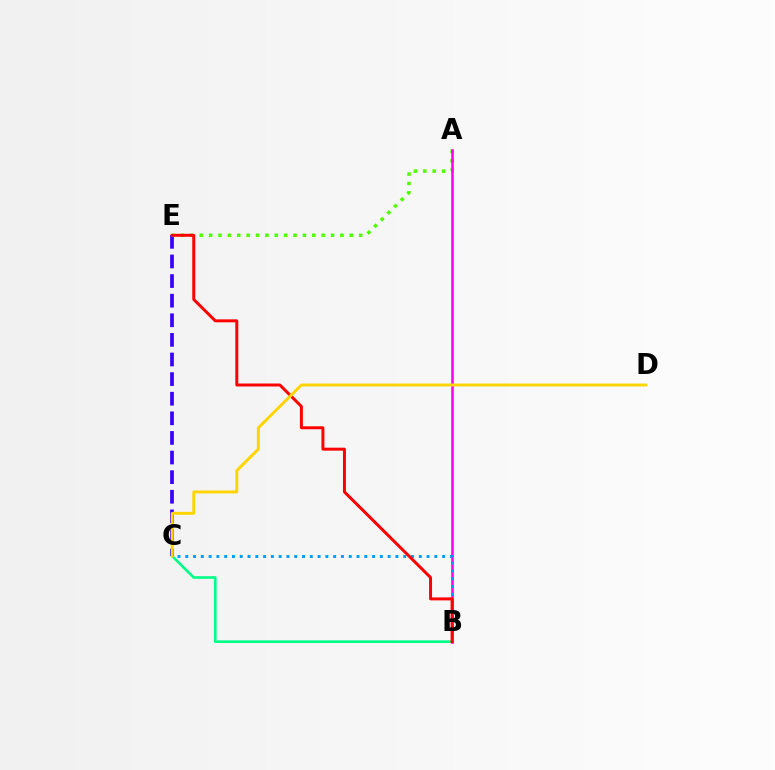{('B', 'C'): [{'color': '#00ff86', 'line_style': 'solid', 'thickness': 1.9}, {'color': '#009eff', 'line_style': 'dotted', 'thickness': 2.11}], ('C', 'E'): [{'color': '#3700ff', 'line_style': 'dashed', 'thickness': 2.66}], ('A', 'E'): [{'color': '#4fff00', 'line_style': 'dotted', 'thickness': 2.55}], ('A', 'B'): [{'color': '#ff00ed', 'line_style': 'solid', 'thickness': 1.84}], ('B', 'E'): [{'color': '#ff0000', 'line_style': 'solid', 'thickness': 2.14}], ('C', 'D'): [{'color': '#ffd500', 'line_style': 'solid', 'thickness': 2.1}]}